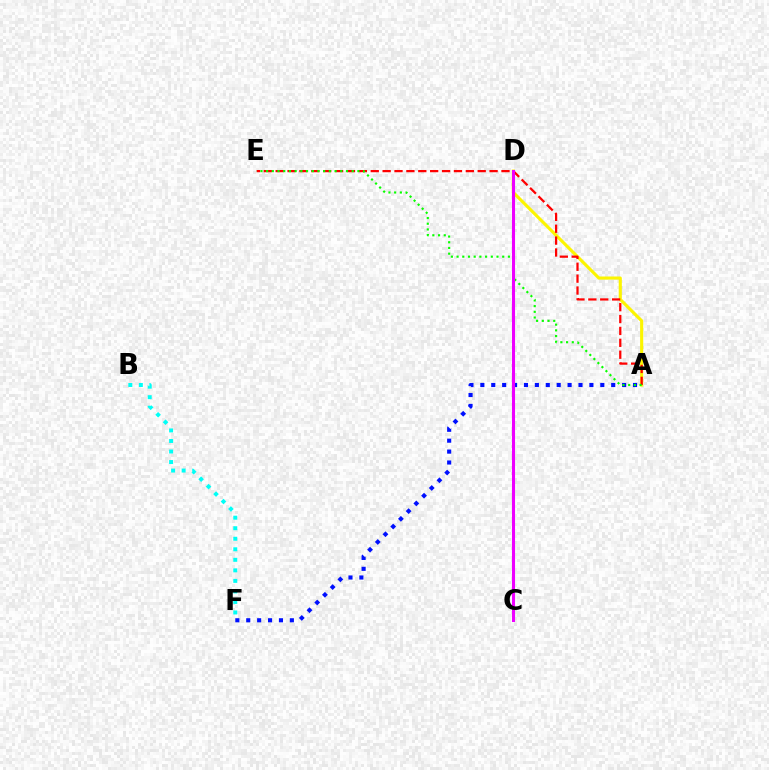{('A', 'F'): [{'color': '#0010ff', 'line_style': 'dotted', 'thickness': 2.96}], ('A', 'D'): [{'color': '#fcf500', 'line_style': 'solid', 'thickness': 2.25}], ('A', 'E'): [{'color': '#ff0000', 'line_style': 'dashed', 'thickness': 1.61}, {'color': '#08ff00', 'line_style': 'dotted', 'thickness': 1.55}], ('B', 'F'): [{'color': '#00fff6', 'line_style': 'dotted', 'thickness': 2.86}], ('C', 'D'): [{'color': '#ee00ff', 'line_style': 'solid', 'thickness': 2.21}]}